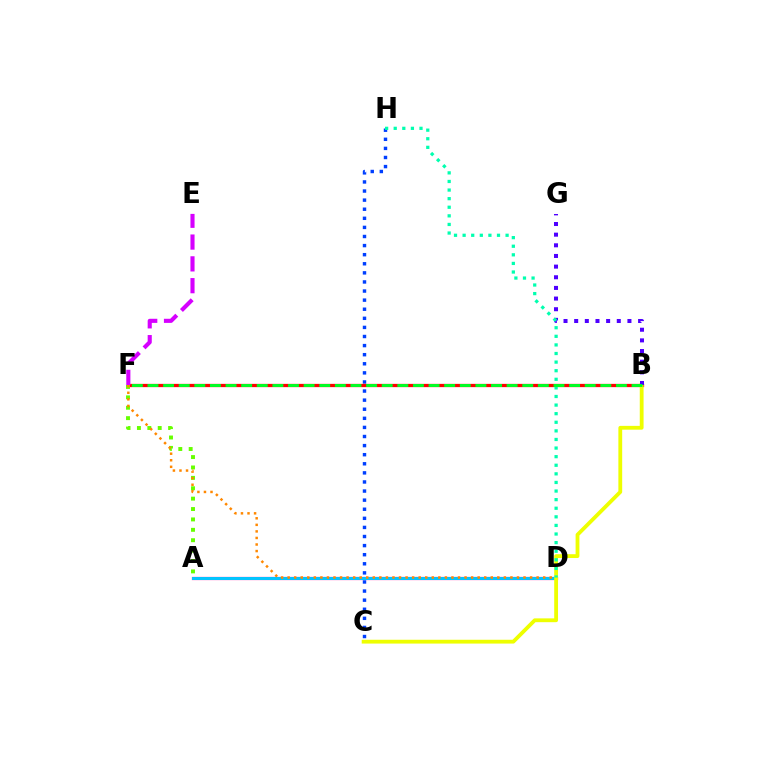{('A', 'D'): [{'color': '#ff00a0', 'line_style': 'solid', 'thickness': 2.32}, {'color': '#00c7ff', 'line_style': 'solid', 'thickness': 2.13}], ('C', 'H'): [{'color': '#003fff', 'line_style': 'dotted', 'thickness': 2.47}], ('B', 'F'): [{'color': '#ff0000', 'line_style': 'solid', 'thickness': 2.35}, {'color': '#00ff27', 'line_style': 'dashed', 'thickness': 2.12}], ('A', 'F'): [{'color': '#66ff00', 'line_style': 'dotted', 'thickness': 2.82}], ('D', 'F'): [{'color': '#ff8800', 'line_style': 'dotted', 'thickness': 1.78}], ('B', 'C'): [{'color': '#eeff00', 'line_style': 'solid', 'thickness': 2.74}], ('B', 'G'): [{'color': '#4f00ff', 'line_style': 'dotted', 'thickness': 2.89}], ('D', 'H'): [{'color': '#00ffaf', 'line_style': 'dotted', 'thickness': 2.34}], ('E', 'F'): [{'color': '#d600ff', 'line_style': 'dashed', 'thickness': 2.96}]}